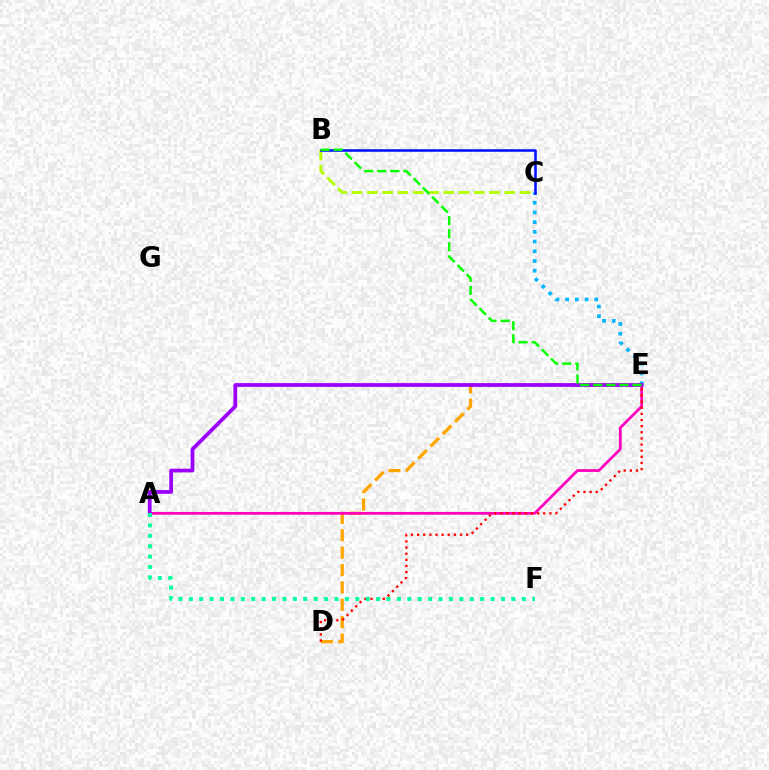{('D', 'E'): [{'color': '#ffa500', 'line_style': 'dashed', 'thickness': 2.36}, {'color': '#ff0000', 'line_style': 'dotted', 'thickness': 1.67}], ('A', 'E'): [{'color': '#ff00bd', 'line_style': 'solid', 'thickness': 1.97}, {'color': '#9b00ff', 'line_style': 'solid', 'thickness': 2.69}], ('C', 'E'): [{'color': '#00b5ff', 'line_style': 'dotted', 'thickness': 2.64}], ('B', 'C'): [{'color': '#b3ff00', 'line_style': 'dashed', 'thickness': 2.08}, {'color': '#0010ff', 'line_style': 'solid', 'thickness': 1.83}], ('B', 'E'): [{'color': '#08ff00', 'line_style': 'dashed', 'thickness': 1.78}], ('A', 'F'): [{'color': '#00ff9d', 'line_style': 'dotted', 'thickness': 2.83}]}